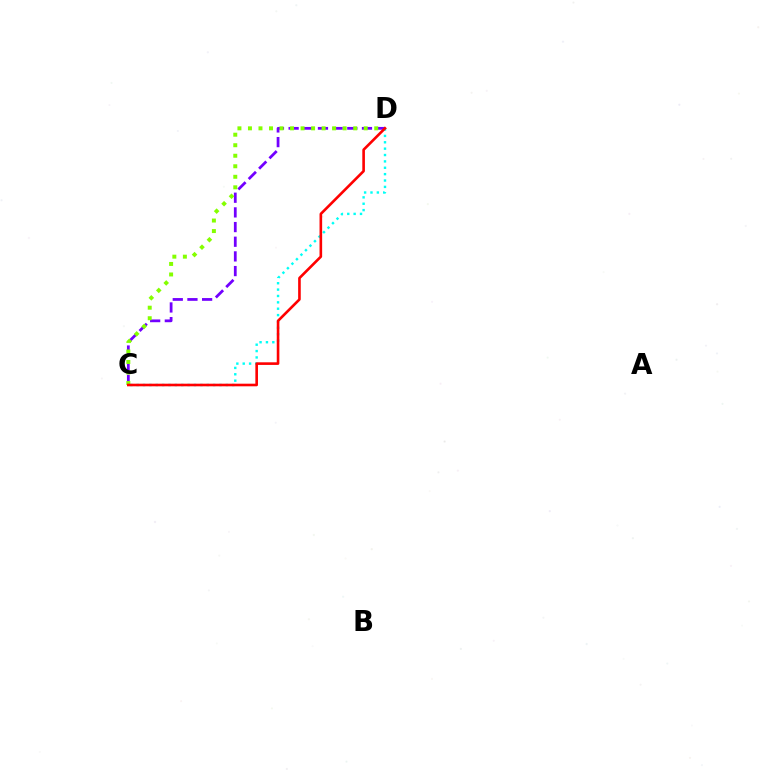{('C', 'D'): [{'color': '#00fff6', 'line_style': 'dotted', 'thickness': 1.73}, {'color': '#7200ff', 'line_style': 'dashed', 'thickness': 1.99}, {'color': '#84ff00', 'line_style': 'dotted', 'thickness': 2.86}, {'color': '#ff0000', 'line_style': 'solid', 'thickness': 1.89}]}